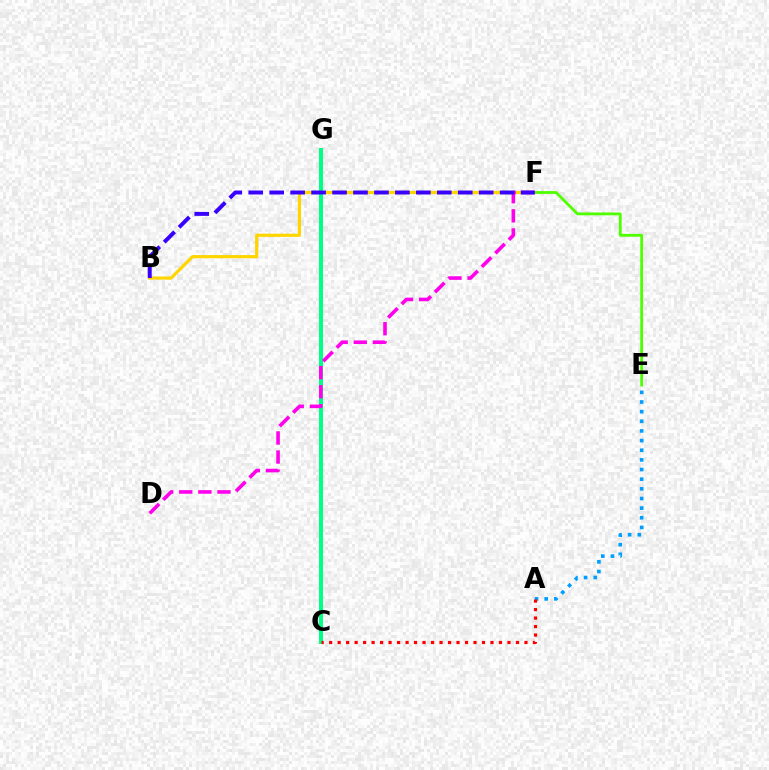{('B', 'F'): [{'color': '#ffd500', 'line_style': 'solid', 'thickness': 2.3}, {'color': '#3700ff', 'line_style': 'dashed', 'thickness': 2.85}], ('A', 'E'): [{'color': '#009eff', 'line_style': 'dotted', 'thickness': 2.62}], ('E', 'F'): [{'color': '#4fff00', 'line_style': 'solid', 'thickness': 2.03}], ('C', 'G'): [{'color': '#00ff86', 'line_style': 'solid', 'thickness': 2.89}], ('D', 'F'): [{'color': '#ff00ed', 'line_style': 'dashed', 'thickness': 2.6}], ('A', 'C'): [{'color': '#ff0000', 'line_style': 'dotted', 'thickness': 2.31}]}